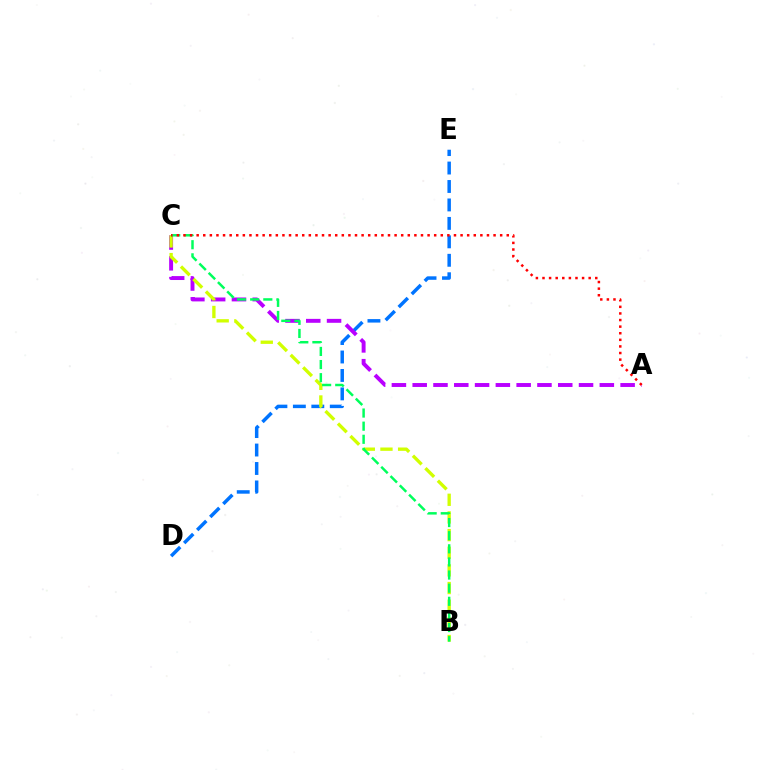{('D', 'E'): [{'color': '#0074ff', 'line_style': 'dashed', 'thickness': 2.51}], ('A', 'C'): [{'color': '#b900ff', 'line_style': 'dashed', 'thickness': 2.82}, {'color': '#ff0000', 'line_style': 'dotted', 'thickness': 1.79}], ('B', 'C'): [{'color': '#d1ff00', 'line_style': 'dashed', 'thickness': 2.4}, {'color': '#00ff5c', 'line_style': 'dashed', 'thickness': 1.78}]}